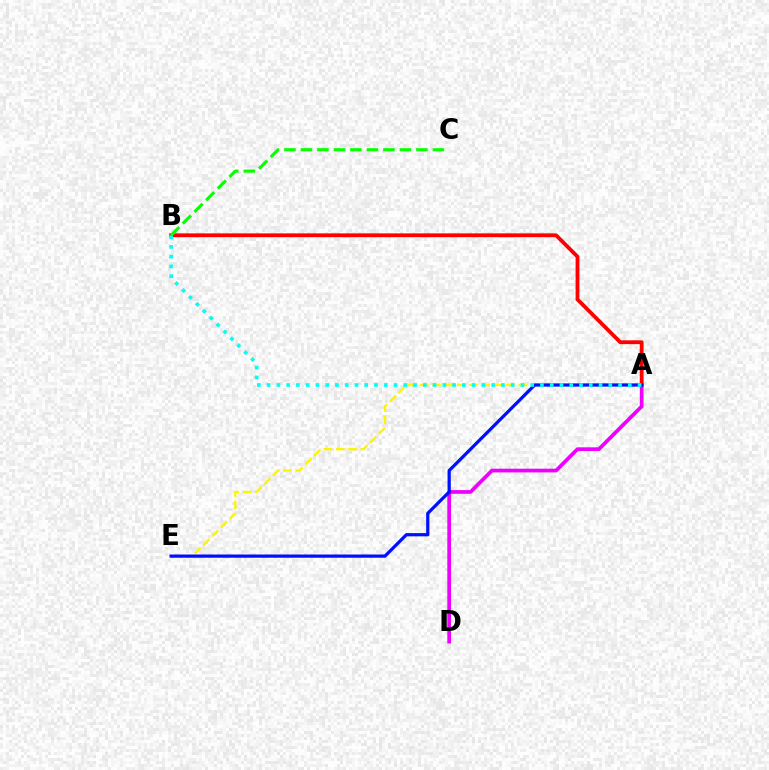{('A', 'E'): [{'color': '#fcf500', 'line_style': 'dashed', 'thickness': 1.67}, {'color': '#0010ff', 'line_style': 'solid', 'thickness': 2.33}], ('A', 'D'): [{'color': '#ee00ff', 'line_style': 'solid', 'thickness': 2.68}], ('A', 'B'): [{'color': '#ff0000', 'line_style': 'solid', 'thickness': 2.75}, {'color': '#00fff6', 'line_style': 'dotted', 'thickness': 2.65}], ('B', 'C'): [{'color': '#08ff00', 'line_style': 'dashed', 'thickness': 2.24}]}